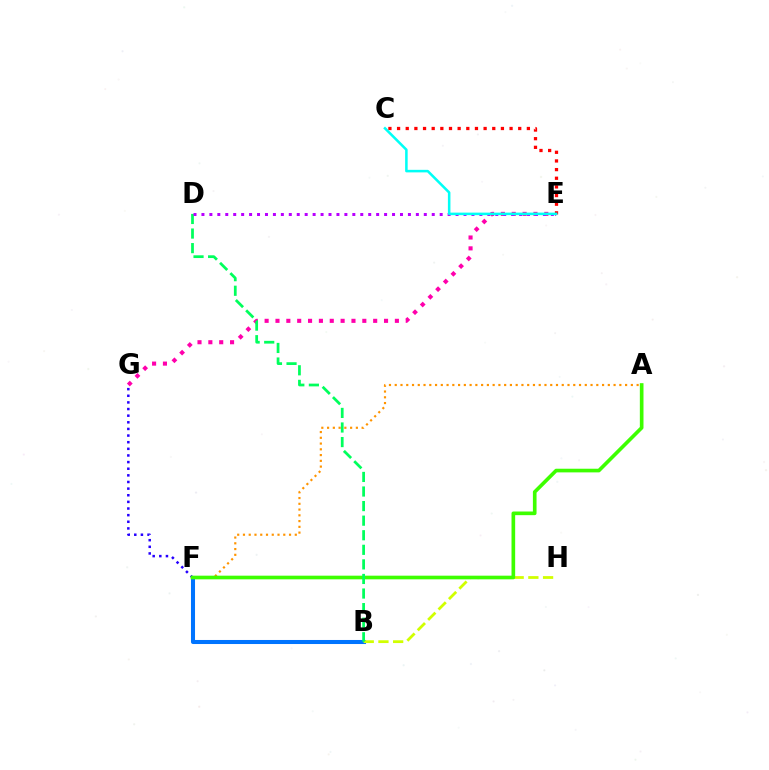{('E', 'G'): [{'color': '#ff00ac', 'line_style': 'dotted', 'thickness': 2.95}], ('B', 'F'): [{'color': '#0074ff', 'line_style': 'solid', 'thickness': 2.91}], ('A', 'F'): [{'color': '#ff9400', 'line_style': 'dotted', 'thickness': 1.56}, {'color': '#3dff00', 'line_style': 'solid', 'thickness': 2.63}], ('C', 'E'): [{'color': '#ff0000', 'line_style': 'dotted', 'thickness': 2.35}, {'color': '#00fff6', 'line_style': 'solid', 'thickness': 1.83}], ('F', 'G'): [{'color': '#2500ff', 'line_style': 'dotted', 'thickness': 1.8}], ('B', 'H'): [{'color': '#d1ff00', 'line_style': 'dashed', 'thickness': 2.0}], ('B', 'D'): [{'color': '#00ff5c', 'line_style': 'dashed', 'thickness': 1.98}], ('D', 'E'): [{'color': '#b900ff', 'line_style': 'dotted', 'thickness': 2.16}]}